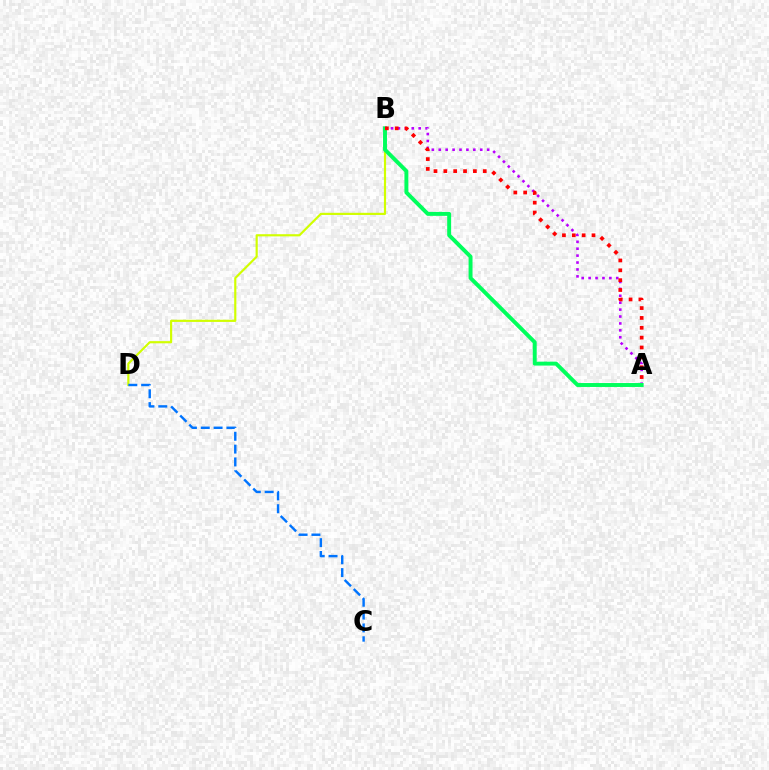{('A', 'B'): [{'color': '#b900ff', 'line_style': 'dotted', 'thickness': 1.88}, {'color': '#00ff5c', 'line_style': 'solid', 'thickness': 2.83}, {'color': '#ff0000', 'line_style': 'dotted', 'thickness': 2.68}], ('B', 'D'): [{'color': '#d1ff00', 'line_style': 'solid', 'thickness': 1.56}], ('C', 'D'): [{'color': '#0074ff', 'line_style': 'dashed', 'thickness': 1.74}]}